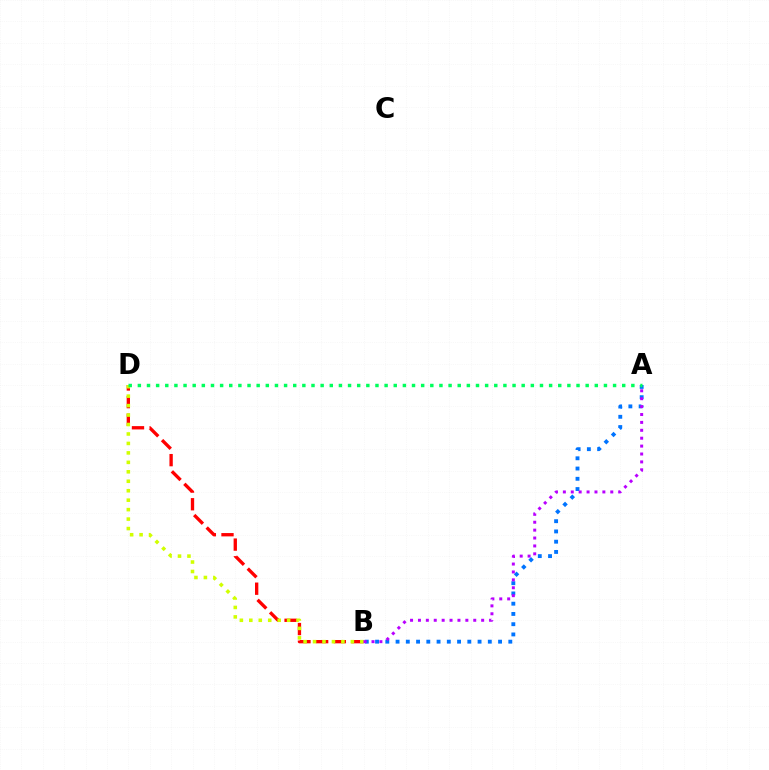{('B', 'D'): [{'color': '#ff0000', 'line_style': 'dashed', 'thickness': 2.4}, {'color': '#d1ff00', 'line_style': 'dotted', 'thickness': 2.57}], ('A', 'B'): [{'color': '#0074ff', 'line_style': 'dotted', 'thickness': 2.78}, {'color': '#b900ff', 'line_style': 'dotted', 'thickness': 2.15}], ('A', 'D'): [{'color': '#00ff5c', 'line_style': 'dotted', 'thickness': 2.48}]}